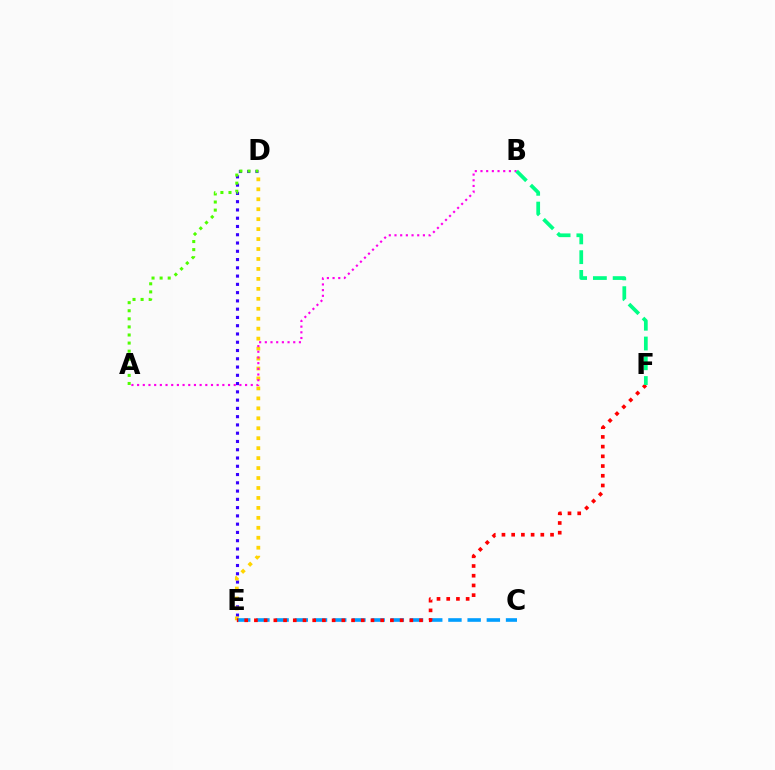{('D', 'E'): [{'color': '#3700ff', 'line_style': 'dotted', 'thickness': 2.25}, {'color': '#ffd500', 'line_style': 'dotted', 'thickness': 2.71}], ('C', 'E'): [{'color': '#009eff', 'line_style': 'dashed', 'thickness': 2.61}], ('E', 'F'): [{'color': '#ff0000', 'line_style': 'dotted', 'thickness': 2.64}], ('A', 'B'): [{'color': '#ff00ed', 'line_style': 'dotted', 'thickness': 1.54}], ('B', 'F'): [{'color': '#00ff86', 'line_style': 'dashed', 'thickness': 2.69}], ('A', 'D'): [{'color': '#4fff00', 'line_style': 'dotted', 'thickness': 2.2}]}